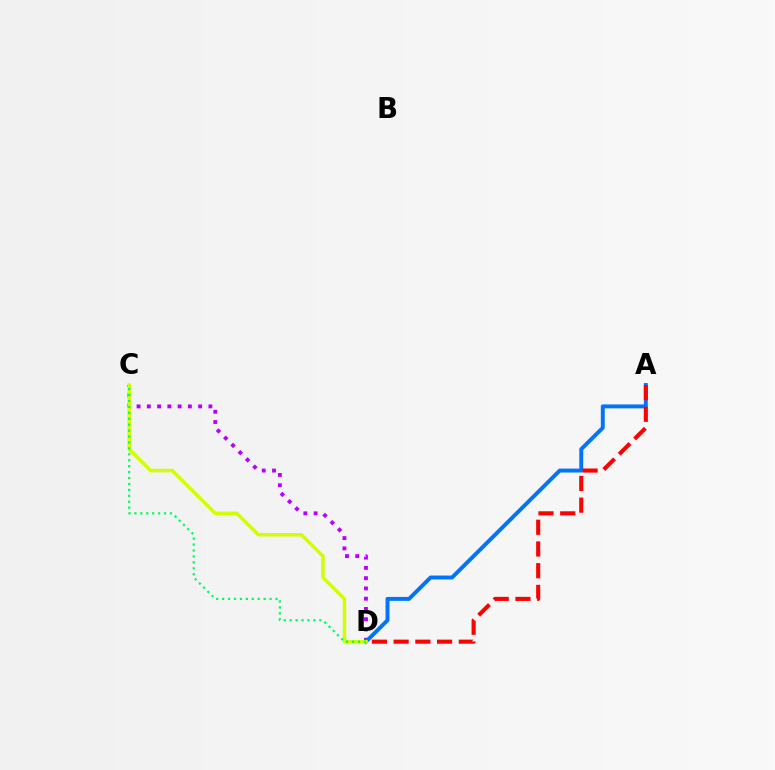{('C', 'D'): [{'color': '#b900ff', 'line_style': 'dotted', 'thickness': 2.79}, {'color': '#d1ff00', 'line_style': 'solid', 'thickness': 2.52}, {'color': '#00ff5c', 'line_style': 'dotted', 'thickness': 1.61}], ('A', 'D'): [{'color': '#0074ff', 'line_style': 'solid', 'thickness': 2.83}, {'color': '#ff0000', 'line_style': 'dashed', 'thickness': 2.95}]}